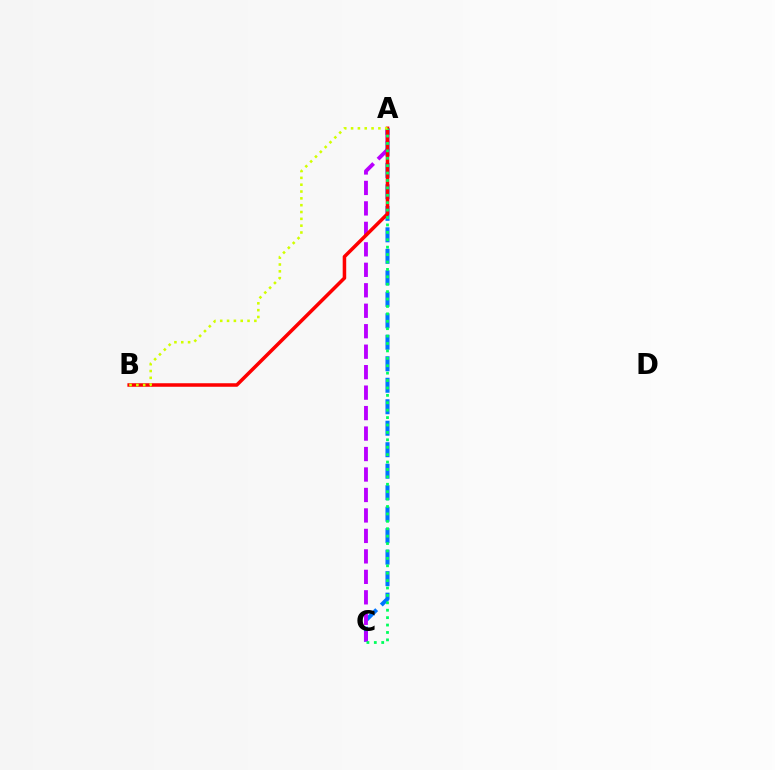{('A', 'C'): [{'color': '#0074ff', 'line_style': 'dashed', 'thickness': 2.92}, {'color': '#b900ff', 'line_style': 'dashed', 'thickness': 2.78}, {'color': '#00ff5c', 'line_style': 'dotted', 'thickness': 2.01}], ('A', 'B'): [{'color': '#ff0000', 'line_style': 'solid', 'thickness': 2.54}, {'color': '#d1ff00', 'line_style': 'dotted', 'thickness': 1.85}]}